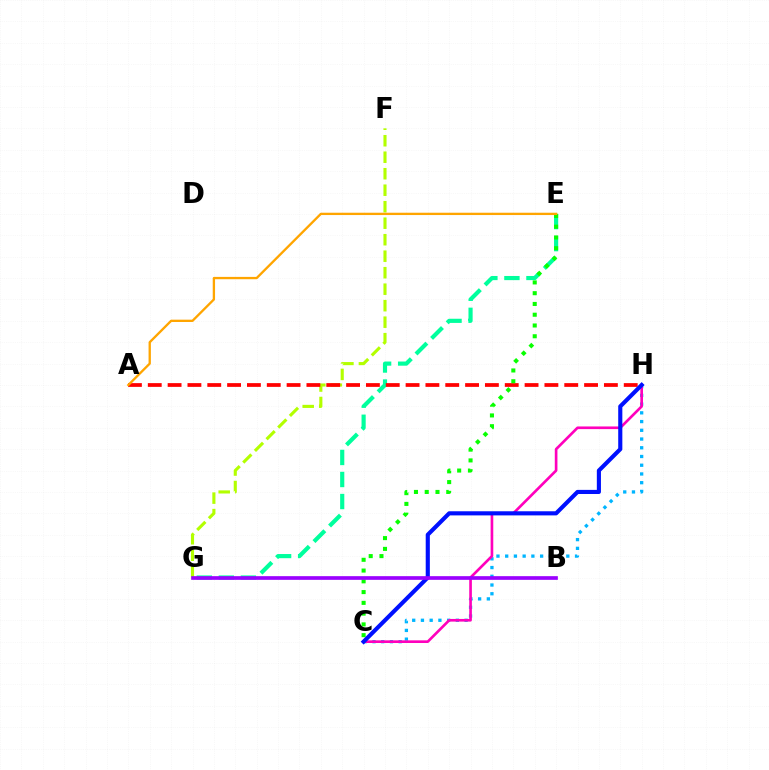{('E', 'G'): [{'color': '#00ff9d', 'line_style': 'dashed', 'thickness': 2.99}], ('F', 'G'): [{'color': '#b3ff00', 'line_style': 'dashed', 'thickness': 2.24}], ('C', 'H'): [{'color': '#00b5ff', 'line_style': 'dotted', 'thickness': 2.37}, {'color': '#ff00bd', 'line_style': 'solid', 'thickness': 1.91}, {'color': '#0010ff', 'line_style': 'solid', 'thickness': 2.97}], ('A', 'H'): [{'color': '#ff0000', 'line_style': 'dashed', 'thickness': 2.69}], ('C', 'E'): [{'color': '#08ff00', 'line_style': 'dotted', 'thickness': 2.93}], ('A', 'E'): [{'color': '#ffa500', 'line_style': 'solid', 'thickness': 1.67}], ('B', 'G'): [{'color': '#9b00ff', 'line_style': 'solid', 'thickness': 2.65}]}